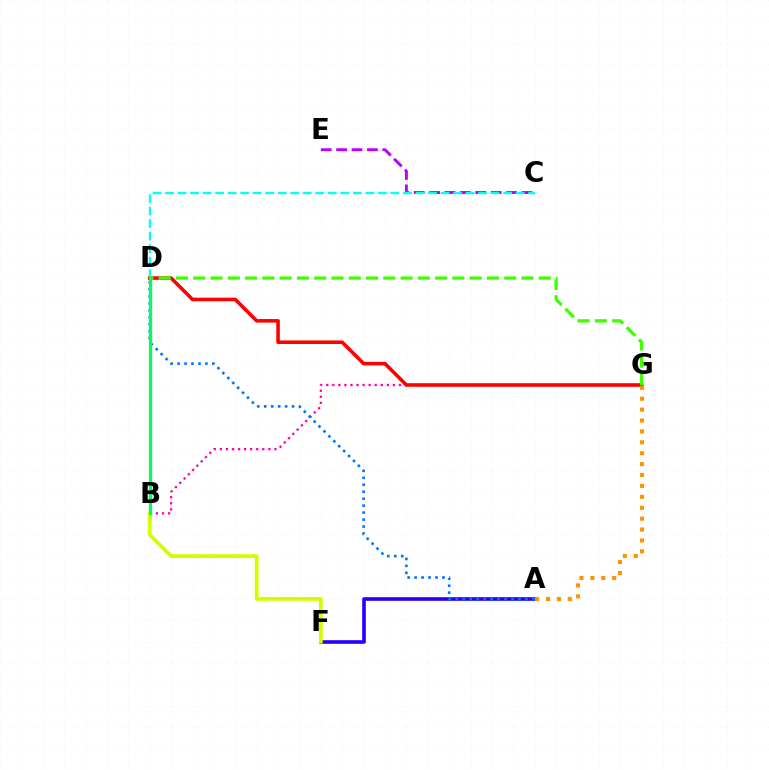{('B', 'G'): [{'color': '#ff00ac', 'line_style': 'dotted', 'thickness': 1.65}], ('A', 'F'): [{'color': '#2500ff', 'line_style': 'solid', 'thickness': 2.61}], ('B', 'F'): [{'color': '#d1ff00', 'line_style': 'solid', 'thickness': 2.74}], ('D', 'G'): [{'color': '#ff0000', 'line_style': 'solid', 'thickness': 2.57}, {'color': '#3dff00', 'line_style': 'dashed', 'thickness': 2.35}], ('A', 'G'): [{'color': '#ff9400', 'line_style': 'dotted', 'thickness': 2.96}], ('C', 'E'): [{'color': '#b900ff', 'line_style': 'dashed', 'thickness': 2.09}], ('C', 'D'): [{'color': '#00fff6', 'line_style': 'dashed', 'thickness': 1.7}], ('A', 'D'): [{'color': '#0074ff', 'line_style': 'dotted', 'thickness': 1.89}], ('B', 'D'): [{'color': '#00ff5c', 'line_style': 'solid', 'thickness': 2.33}]}